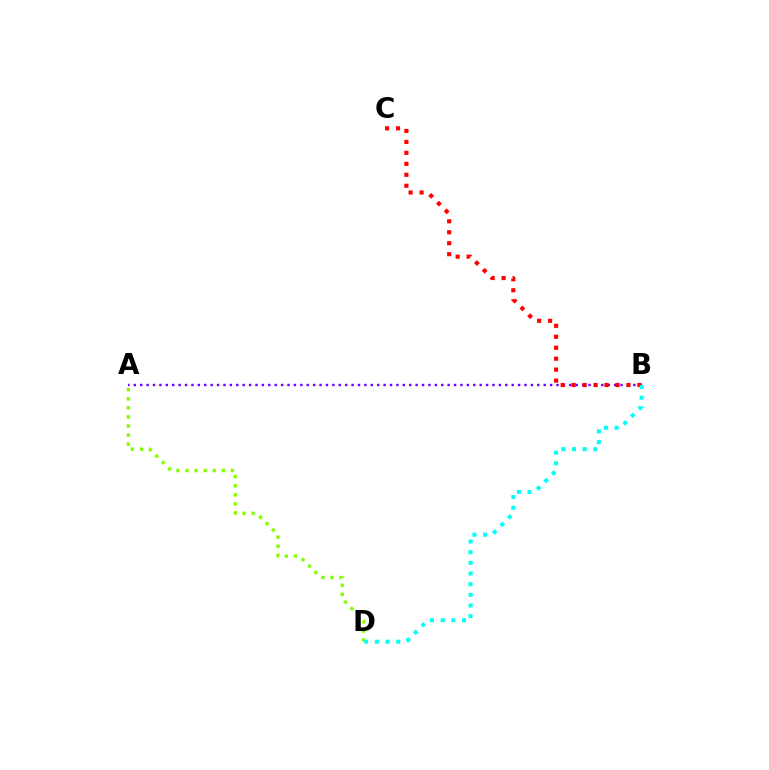{('A', 'B'): [{'color': '#7200ff', 'line_style': 'dotted', 'thickness': 1.74}], ('B', 'C'): [{'color': '#ff0000', 'line_style': 'dotted', 'thickness': 2.98}], ('A', 'D'): [{'color': '#84ff00', 'line_style': 'dotted', 'thickness': 2.46}], ('B', 'D'): [{'color': '#00fff6', 'line_style': 'dotted', 'thickness': 2.9}]}